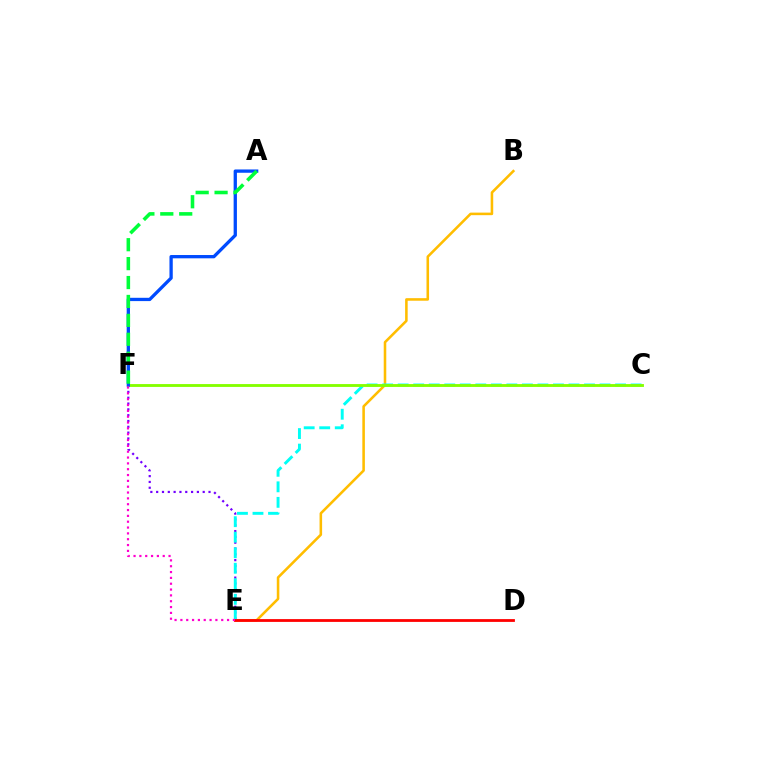{('B', 'E'): [{'color': '#ffbd00', 'line_style': 'solid', 'thickness': 1.84}], ('E', 'F'): [{'color': '#7200ff', 'line_style': 'dotted', 'thickness': 1.58}, {'color': '#ff00cf', 'line_style': 'dotted', 'thickness': 1.59}], ('C', 'E'): [{'color': '#00fff6', 'line_style': 'dashed', 'thickness': 2.11}], ('C', 'F'): [{'color': '#84ff00', 'line_style': 'solid', 'thickness': 2.05}], ('D', 'E'): [{'color': '#ff0000', 'line_style': 'solid', 'thickness': 2.01}], ('A', 'F'): [{'color': '#004bff', 'line_style': 'solid', 'thickness': 2.37}, {'color': '#00ff39', 'line_style': 'dashed', 'thickness': 2.57}]}